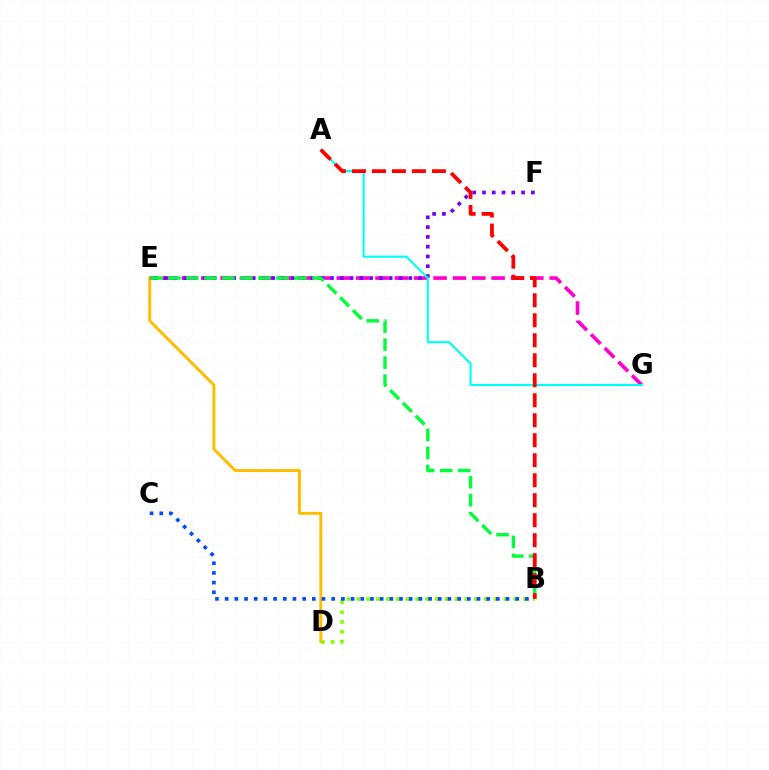{('D', 'E'): [{'color': '#ffbd00', 'line_style': 'solid', 'thickness': 2.12}], ('B', 'D'): [{'color': '#84ff00', 'line_style': 'dotted', 'thickness': 2.67}], ('E', 'G'): [{'color': '#ff00cf', 'line_style': 'dashed', 'thickness': 2.63}], ('B', 'C'): [{'color': '#004bff', 'line_style': 'dotted', 'thickness': 2.63}], ('E', 'F'): [{'color': '#7200ff', 'line_style': 'dotted', 'thickness': 2.66}], ('A', 'G'): [{'color': '#00fff6', 'line_style': 'solid', 'thickness': 1.52}], ('B', 'E'): [{'color': '#00ff39', 'line_style': 'dashed', 'thickness': 2.45}], ('A', 'B'): [{'color': '#ff0000', 'line_style': 'dashed', 'thickness': 2.72}]}